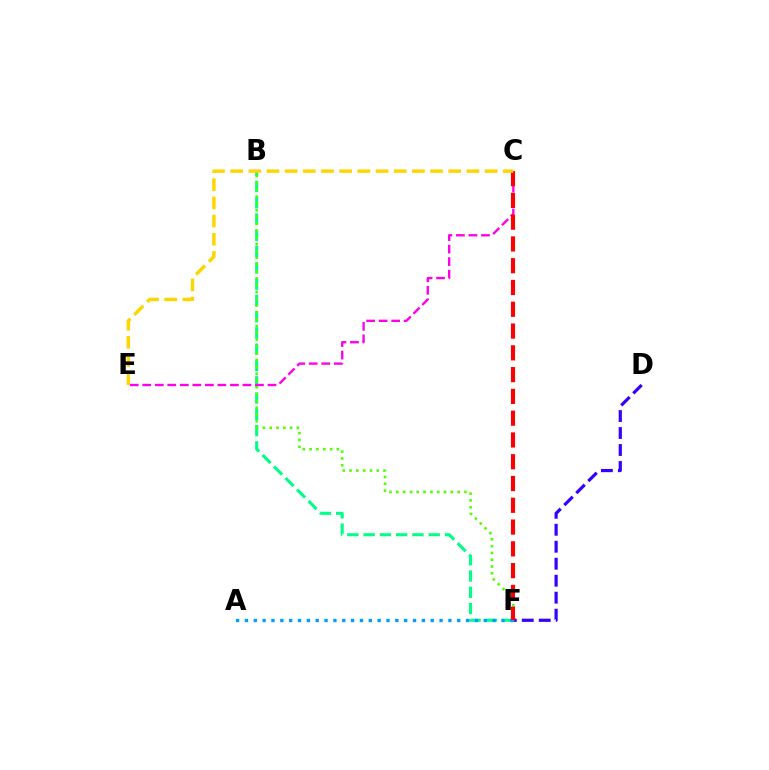{('B', 'F'): [{'color': '#00ff86', 'line_style': 'dashed', 'thickness': 2.21}, {'color': '#4fff00', 'line_style': 'dotted', 'thickness': 1.85}], ('C', 'E'): [{'color': '#ff00ed', 'line_style': 'dashed', 'thickness': 1.7}, {'color': '#ffd500', 'line_style': 'dashed', 'thickness': 2.47}], ('D', 'F'): [{'color': '#3700ff', 'line_style': 'dashed', 'thickness': 2.31}], ('A', 'F'): [{'color': '#009eff', 'line_style': 'dotted', 'thickness': 2.4}], ('C', 'F'): [{'color': '#ff0000', 'line_style': 'dashed', 'thickness': 2.96}]}